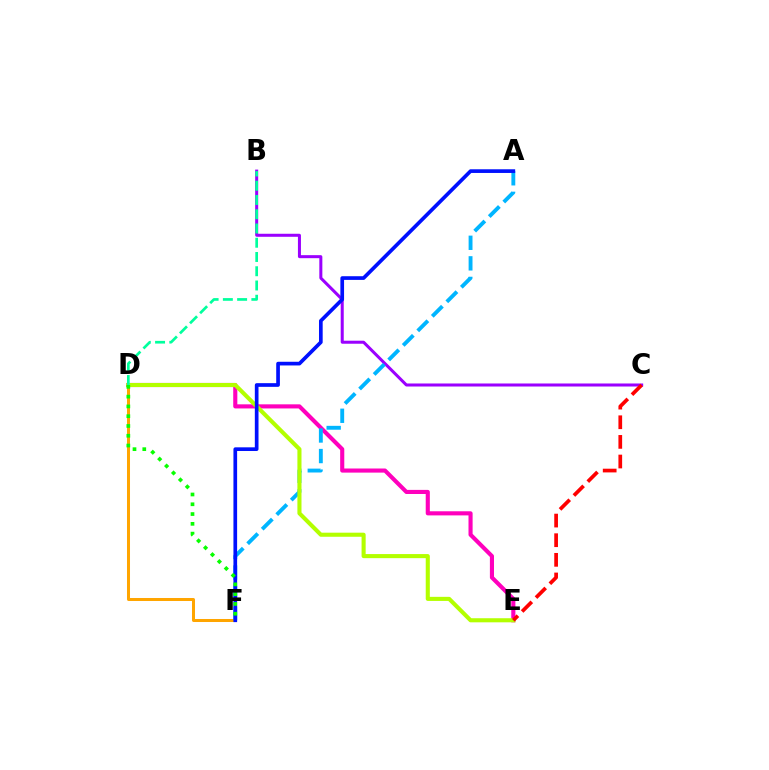{('D', 'E'): [{'color': '#ff00bd', 'line_style': 'solid', 'thickness': 2.96}, {'color': '#b3ff00', 'line_style': 'solid', 'thickness': 2.94}], ('B', 'C'): [{'color': '#9b00ff', 'line_style': 'solid', 'thickness': 2.18}], ('D', 'F'): [{'color': '#ffa500', 'line_style': 'solid', 'thickness': 2.17}, {'color': '#08ff00', 'line_style': 'dotted', 'thickness': 2.66}], ('A', 'F'): [{'color': '#00b5ff', 'line_style': 'dashed', 'thickness': 2.79}, {'color': '#0010ff', 'line_style': 'solid', 'thickness': 2.65}], ('C', 'E'): [{'color': '#ff0000', 'line_style': 'dashed', 'thickness': 2.67}], ('B', 'D'): [{'color': '#00ff9d', 'line_style': 'dashed', 'thickness': 1.94}]}